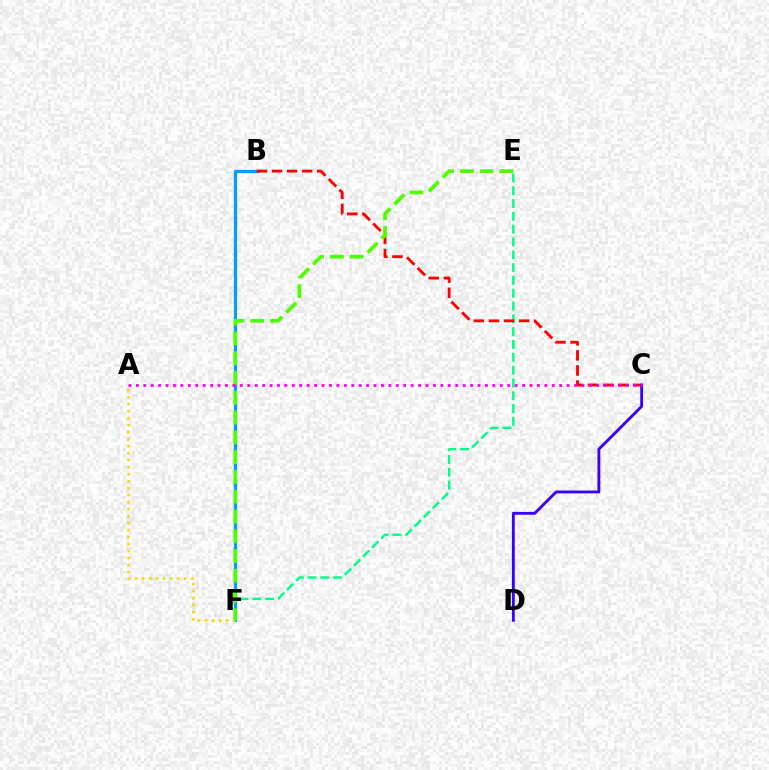{('E', 'F'): [{'color': '#00ff86', 'line_style': 'dashed', 'thickness': 1.74}, {'color': '#4fff00', 'line_style': 'dashed', 'thickness': 2.69}], ('B', 'F'): [{'color': '#009eff', 'line_style': 'solid', 'thickness': 2.32}], ('A', 'F'): [{'color': '#ffd500', 'line_style': 'dotted', 'thickness': 1.9}], ('B', 'C'): [{'color': '#ff0000', 'line_style': 'dashed', 'thickness': 2.05}], ('C', 'D'): [{'color': '#3700ff', 'line_style': 'solid', 'thickness': 2.05}], ('A', 'C'): [{'color': '#ff00ed', 'line_style': 'dotted', 'thickness': 2.02}]}